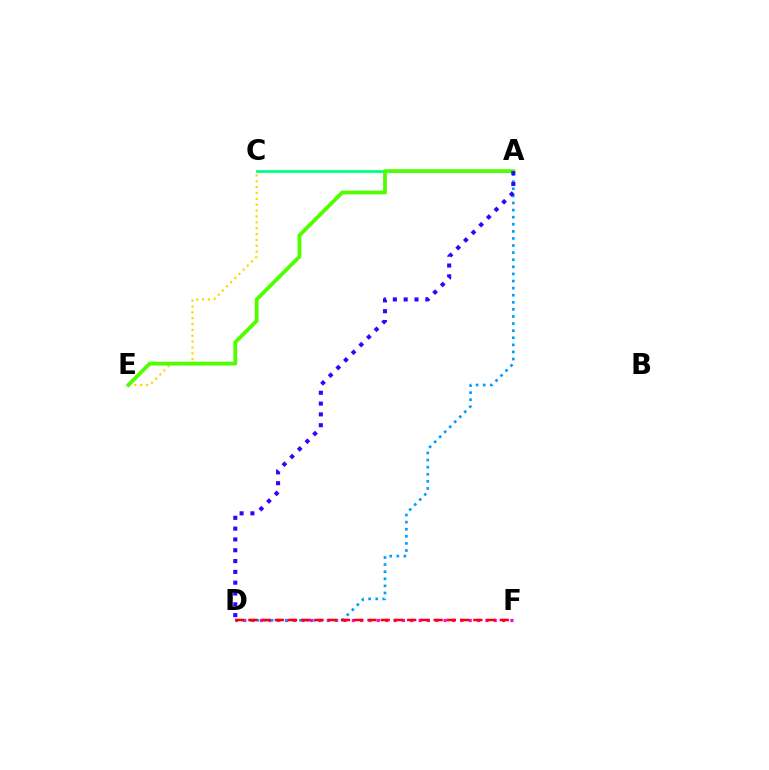{('C', 'E'): [{'color': '#ffd500', 'line_style': 'dotted', 'thickness': 1.59}], ('D', 'F'): [{'color': '#ff00ed', 'line_style': 'dotted', 'thickness': 2.27}, {'color': '#ff0000', 'line_style': 'dashed', 'thickness': 1.8}], ('A', 'D'): [{'color': '#009eff', 'line_style': 'dotted', 'thickness': 1.93}, {'color': '#3700ff', 'line_style': 'dotted', 'thickness': 2.94}], ('A', 'C'): [{'color': '#00ff86', 'line_style': 'solid', 'thickness': 2.0}], ('A', 'E'): [{'color': '#4fff00', 'line_style': 'solid', 'thickness': 2.74}]}